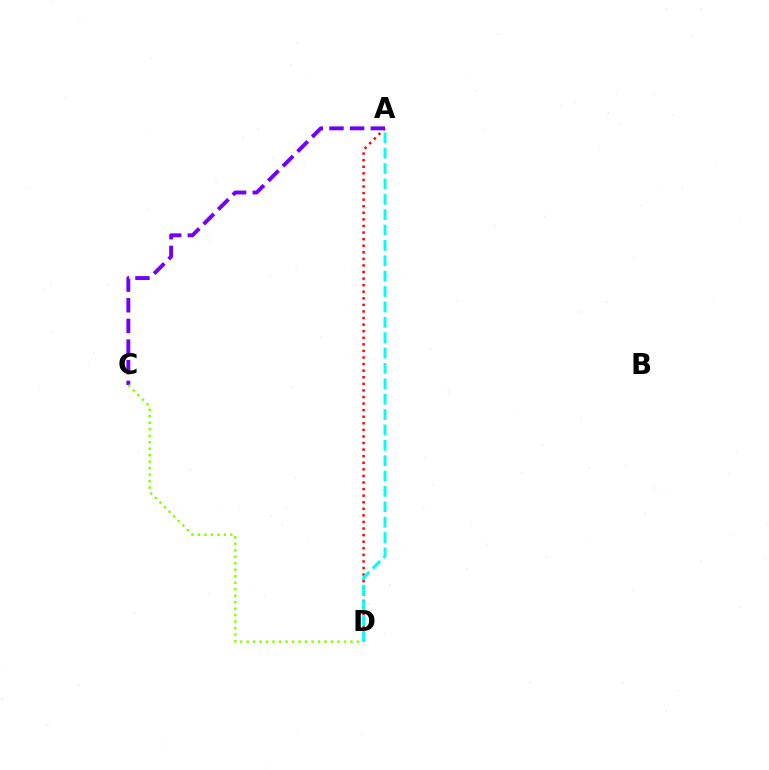{('A', 'D'): [{'color': '#ff0000', 'line_style': 'dotted', 'thickness': 1.79}, {'color': '#00fff6', 'line_style': 'dashed', 'thickness': 2.09}], ('A', 'C'): [{'color': '#7200ff', 'line_style': 'dashed', 'thickness': 2.81}], ('C', 'D'): [{'color': '#84ff00', 'line_style': 'dotted', 'thickness': 1.76}]}